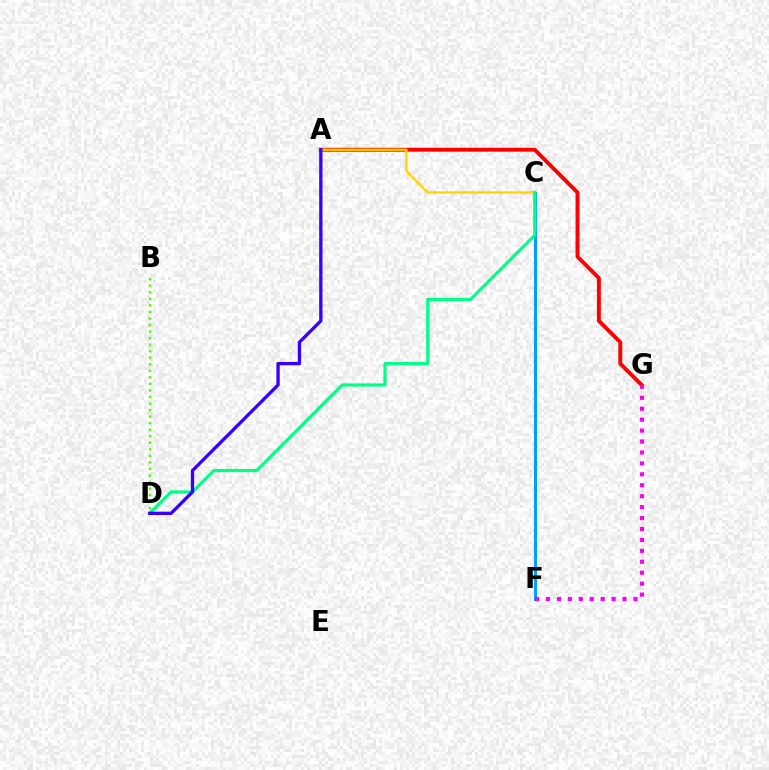{('C', 'F'): [{'color': '#009eff', 'line_style': 'solid', 'thickness': 2.19}], ('B', 'D'): [{'color': '#4fff00', 'line_style': 'dotted', 'thickness': 1.78}], ('A', 'G'): [{'color': '#ff0000', 'line_style': 'solid', 'thickness': 2.81}], ('A', 'C'): [{'color': '#ffd500', 'line_style': 'solid', 'thickness': 1.69}], ('F', 'G'): [{'color': '#ff00ed', 'line_style': 'dotted', 'thickness': 2.97}], ('C', 'D'): [{'color': '#00ff86', 'line_style': 'solid', 'thickness': 2.29}], ('A', 'D'): [{'color': '#3700ff', 'line_style': 'solid', 'thickness': 2.39}]}